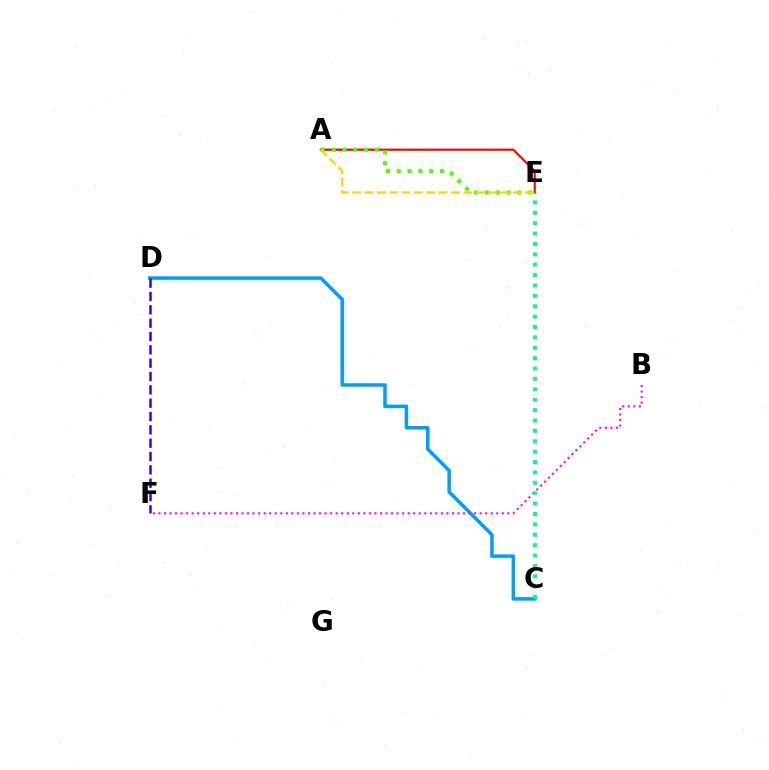{('A', 'E'): [{'color': '#ff0000', 'line_style': 'solid', 'thickness': 1.53}, {'color': '#4fff00', 'line_style': 'dotted', 'thickness': 2.93}, {'color': '#ffd500', 'line_style': 'dashed', 'thickness': 1.68}], ('C', 'D'): [{'color': '#009eff', 'line_style': 'solid', 'thickness': 2.53}], ('B', 'F'): [{'color': '#ff00ed', 'line_style': 'dotted', 'thickness': 1.5}], ('C', 'E'): [{'color': '#00ff86', 'line_style': 'dotted', 'thickness': 2.82}], ('D', 'F'): [{'color': '#3700ff', 'line_style': 'dashed', 'thickness': 1.81}]}